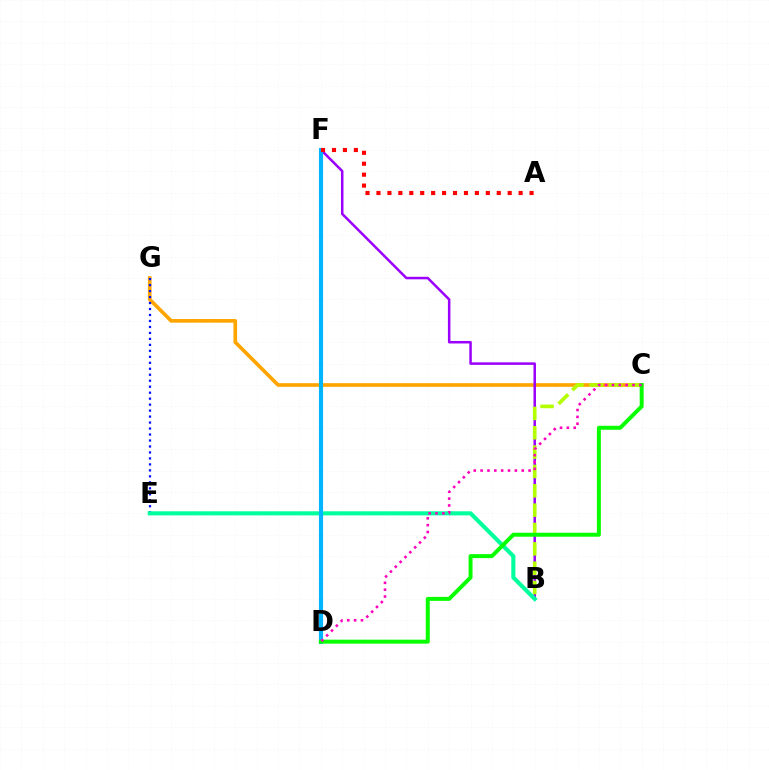{('C', 'G'): [{'color': '#ffa500', 'line_style': 'solid', 'thickness': 2.64}], ('E', 'G'): [{'color': '#0010ff', 'line_style': 'dotted', 'thickness': 1.62}], ('B', 'F'): [{'color': '#9b00ff', 'line_style': 'solid', 'thickness': 1.81}], ('B', 'C'): [{'color': '#b3ff00', 'line_style': 'dashed', 'thickness': 2.63}], ('B', 'E'): [{'color': '#00ff9d', 'line_style': 'solid', 'thickness': 2.95}], ('D', 'F'): [{'color': '#00b5ff', 'line_style': 'solid', 'thickness': 2.97}], ('A', 'F'): [{'color': '#ff0000', 'line_style': 'dotted', 'thickness': 2.97}], ('C', 'D'): [{'color': '#08ff00', 'line_style': 'solid', 'thickness': 2.86}, {'color': '#ff00bd', 'line_style': 'dotted', 'thickness': 1.86}]}